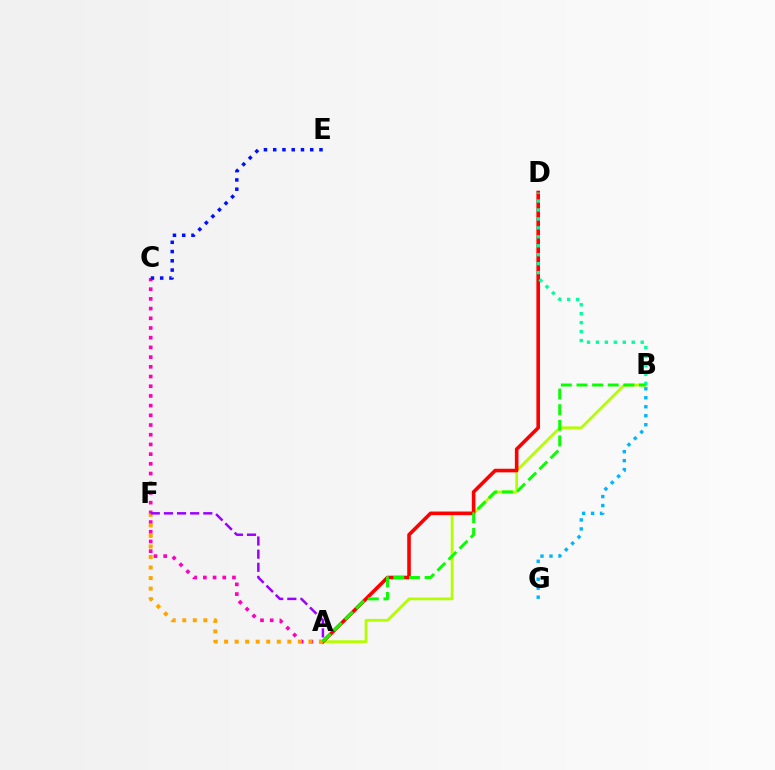{('A', 'C'): [{'color': '#ff00bd', 'line_style': 'dotted', 'thickness': 2.64}], ('B', 'G'): [{'color': '#00b5ff', 'line_style': 'dotted', 'thickness': 2.44}], ('A', 'B'): [{'color': '#b3ff00', 'line_style': 'solid', 'thickness': 1.97}, {'color': '#08ff00', 'line_style': 'dashed', 'thickness': 2.12}], ('A', 'D'): [{'color': '#ff0000', 'line_style': 'solid', 'thickness': 2.59}], ('A', 'F'): [{'color': '#ffa500', 'line_style': 'dotted', 'thickness': 2.86}, {'color': '#9b00ff', 'line_style': 'dashed', 'thickness': 1.78}], ('B', 'D'): [{'color': '#00ff9d', 'line_style': 'dotted', 'thickness': 2.43}], ('C', 'E'): [{'color': '#0010ff', 'line_style': 'dotted', 'thickness': 2.51}]}